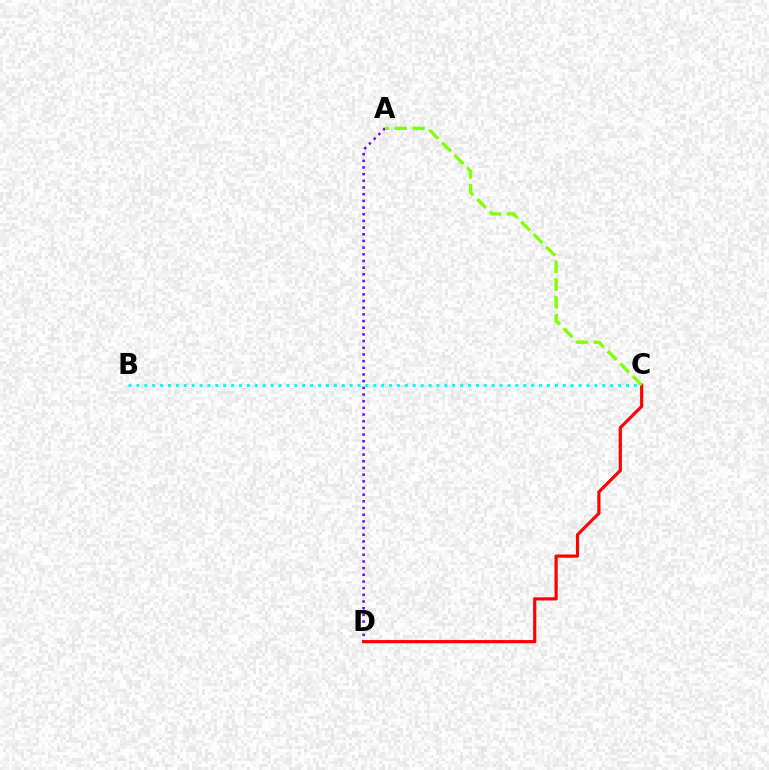{('A', 'D'): [{'color': '#7200ff', 'line_style': 'dotted', 'thickness': 1.81}], ('B', 'C'): [{'color': '#00fff6', 'line_style': 'dotted', 'thickness': 2.15}], ('C', 'D'): [{'color': '#ff0000', 'line_style': 'solid', 'thickness': 2.28}], ('A', 'C'): [{'color': '#84ff00', 'line_style': 'dashed', 'thickness': 2.42}]}